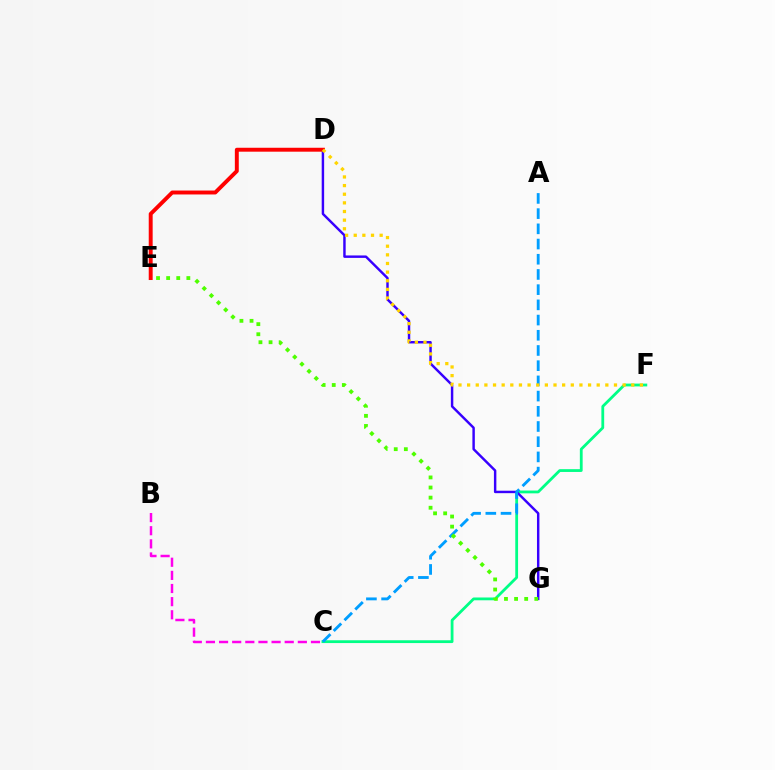{('C', 'F'): [{'color': '#00ff86', 'line_style': 'solid', 'thickness': 2.01}], ('D', 'G'): [{'color': '#3700ff', 'line_style': 'solid', 'thickness': 1.76}], ('A', 'C'): [{'color': '#009eff', 'line_style': 'dashed', 'thickness': 2.07}], ('D', 'E'): [{'color': '#ff0000', 'line_style': 'solid', 'thickness': 2.83}], ('E', 'G'): [{'color': '#4fff00', 'line_style': 'dotted', 'thickness': 2.74}], ('B', 'C'): [{'color': '#ff00ed', 'line_style': 'dashed', 'thickness': 1.78}], ('D', 'F'): [{'color': '#ffd500', 'line_style': 'dotted', 'thickness': 2.35}]}